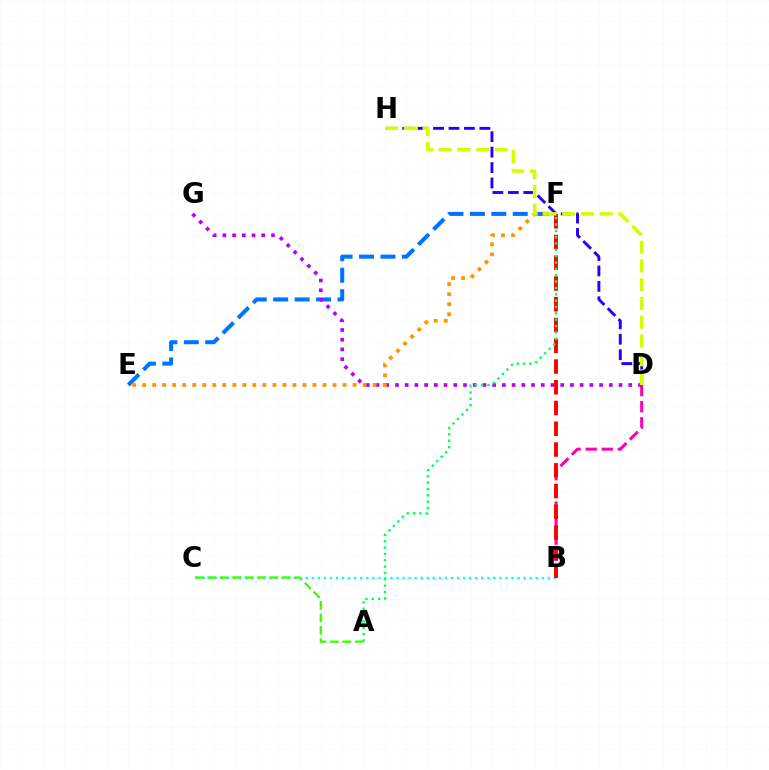{('B', 'D'): [{'color': '#ff00ac', 'line_style': 'dashed', 'thickness': 2.18}], ('E', 'F'): [{'color': '#0074ff', 'line_style': 'dashed', 'thickness': 2.91}, {'color': '#ff9400', 'line_style': 'dotted', 'thickness': 2.72}], ('D', 'G'): [{'color': '#b900ff', 'line_style': 'dotted', 'thickness': 2.64}], ('B', 'C'): [{'color': '#00fff6', 'line_style': 'dotted', 'thickness': 1.64}], ('B', 'F'): [{'color': '#ff0000', 'line_style': 'dashed', 'thickness': 2.82}], ('A', 'C'): [{'color': '#3dff00', 'line_style': 'dashed', 'thickness': 1.69}], ('D', 'H'): [{'color': '#2500ff', 'line_style': 'dashed', 'thickness': 2.1}, {'color': '#d1ff00', 'line_style': 'dashed', 'thickness': 2.55}], ('A', 'F'): [{'color': '#00ff5c', 'line_style': 'dotted', 'thickness': 1.72}]}